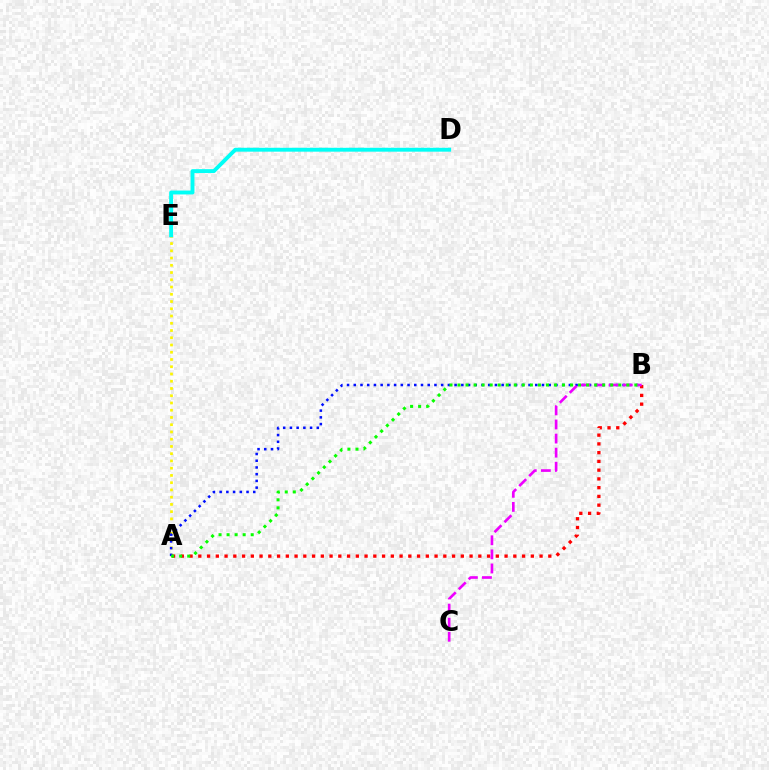{('A', 'E'): [{'color': '#fcf500', 'line_style': 'dotted', 'thickness': 1.97}], ('A', 'B'): [{'color': '#ff0000', 'line_style': 'dotted', 'thickness': 2.38}, {'color': '#0010ff', 'line_style': 'dotted', 'thickness': 1.83}, {'color': '#08ff00', 'line_style': 'dotted', 'thickness': 2.18}], ('D', 'E'): [{'color': '#00fff6', 'line_style': 'solid', 'thickness': 2.8}], ('B', 'C'): [{'color': '#ee00ff', 'line_style': 'dashed', 'thickness': 1.91}]}